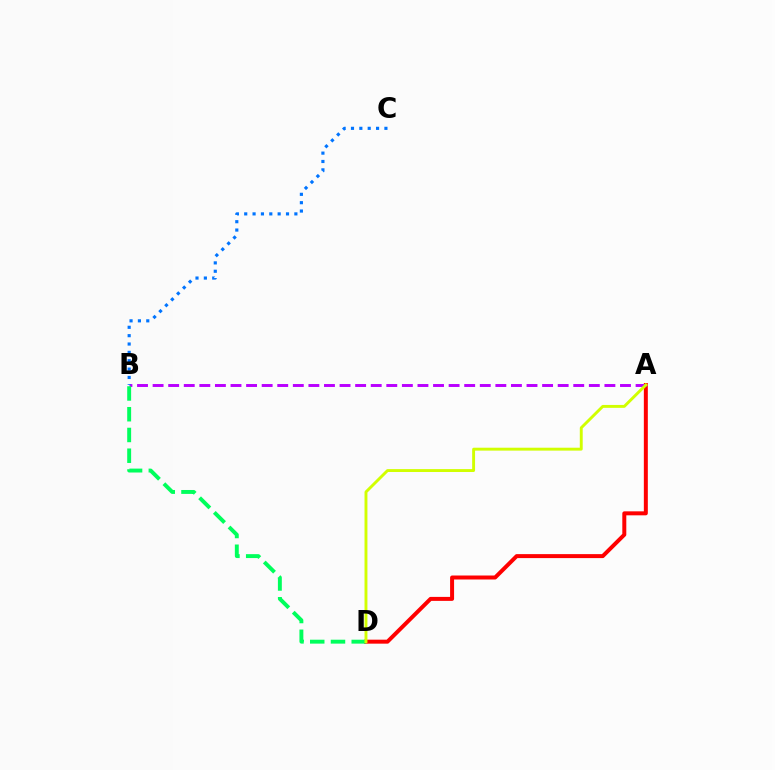{('A', 'D'): [{'color': '#ff0000', 'line_style': 'solid', 'thickness': 2.87}, {'color': '#d1ff00', 'line_style': 'solid', 'thickness': 2.09}], ('A', 'B'): [{'color': '#b900ff', 'line_style': 'dashed', 'thickness': 2.12}], ('B', 'C'): [{'color': '#0074ff', 'line_style': 'dotted', 'thickness': 2.27}], ('B', 'D'): [{'color': '#00ff5c', 'line_style': 'dashed', 'thickness': 2.82}]}